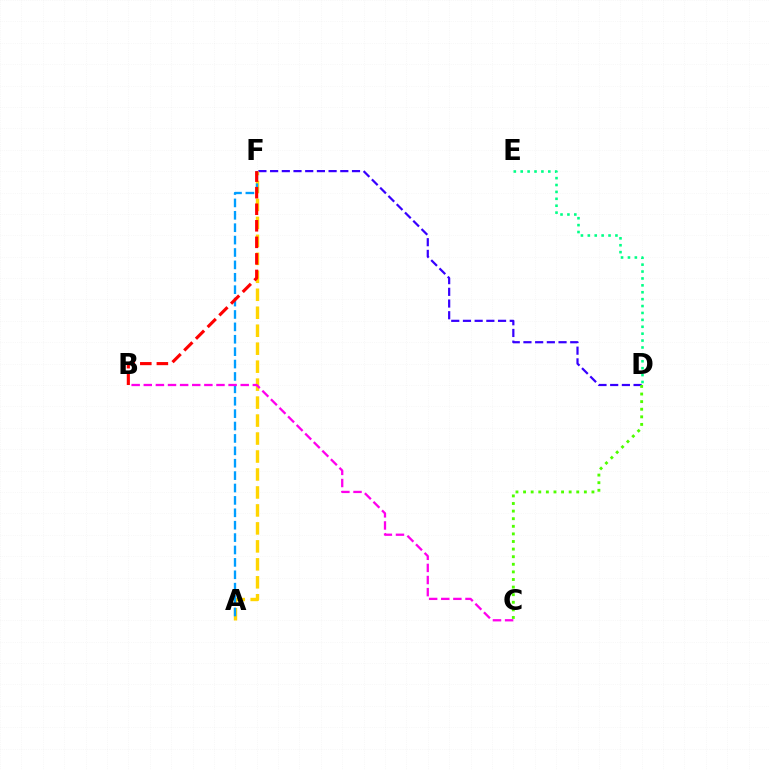{('D', 'F'): [{'color': '#3700ff', 'line_style': 'dashed', 'thickness': 1.59}], ('A', 'F'): [{'color': '#ffd500', 'line_style': 'dashed', 'thickness': 2.44}, {'color': '#009eff', 'line_style': 'dashed', 'thickness': 1.68}], ('B', 'F'): [{'color': '#ff0000', 'line_style': 'dashed', 'thickness': 2.25}], ('D', 'E'): [{'color': '#00ff86', 'line_style': 'dotted', 'thickness': 1.88}], ('C', 'D'): [{'color': '#4fff00', 'line_style': 'dotted', 'thickness': 2.06}], ('B', 'C'): [{'color': '#ff00ed', 'line_style': 'dashed', 'thickness': 1.65}]}